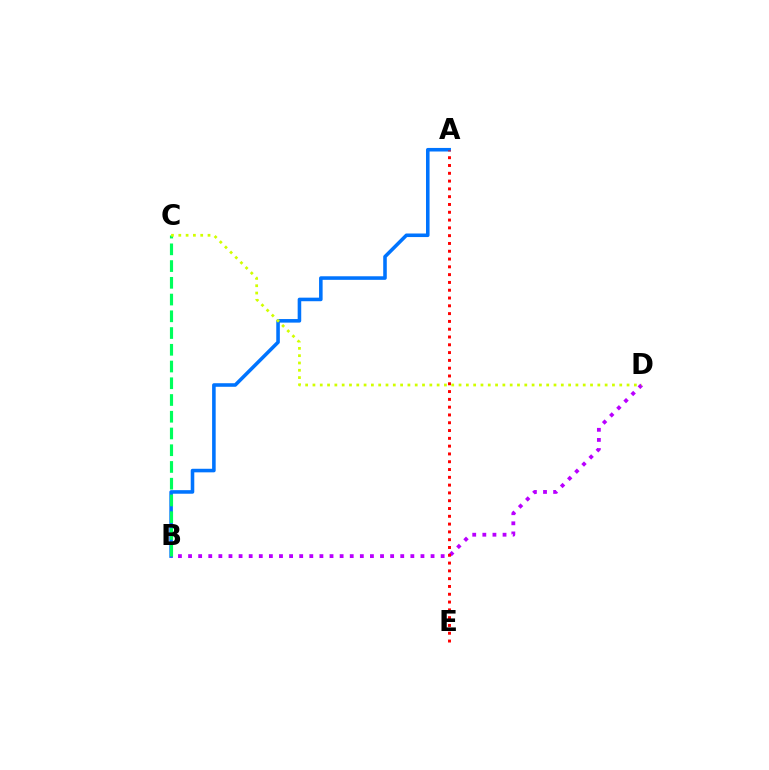{('A', 'B'): [{'color': '#0074ff', 'line_style': 'solid', 'thickness': 2.57}], ('B', 'D'): [{'color': '#b900ff', 'line_style': 'dotted', 'thickness': 2.75}], ('B', 'C'): [{'color': '#00ff5c', 'line_style': 'dashed', 'thickness': 2.27}], ('C', 'D'): [{'color': '#d1ff00', 'line_style': 'dotted', 'thickness': 1.98}], ('A', 'E'): [{'color': '#ff0000', 'line_style': 'dotted', 'thickness': 2.12}]}